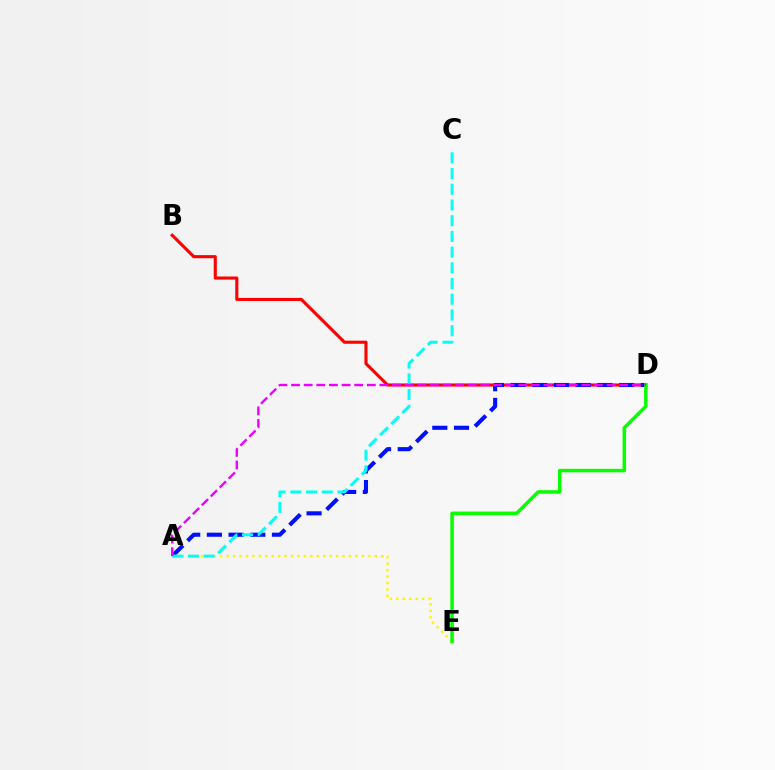{('B', 'D'): [{'color': '#ff0000', 'line_style': 'solid', 'thickness': 2.23}], ('A', 'D'): [{'color': '#0010ff', 'line_style': 'dashed', 'thickness': 2.95}, {'color': '#ee00ff', 'line_style': 'dashed', 'thickness': 1.71}], ('A', 'E'): [{'color': '#fcf500', 'line_style': 'dotted', 'thickness': 1.75}], ('D', 'E'): [{'color': '#08ff00', 'line_style': 'solid', 'thickness': 2.52}], ('A', 'C'): [{'color': '#00fff6', 'line_style': 'dashed', 'thickness': 2.14}]}